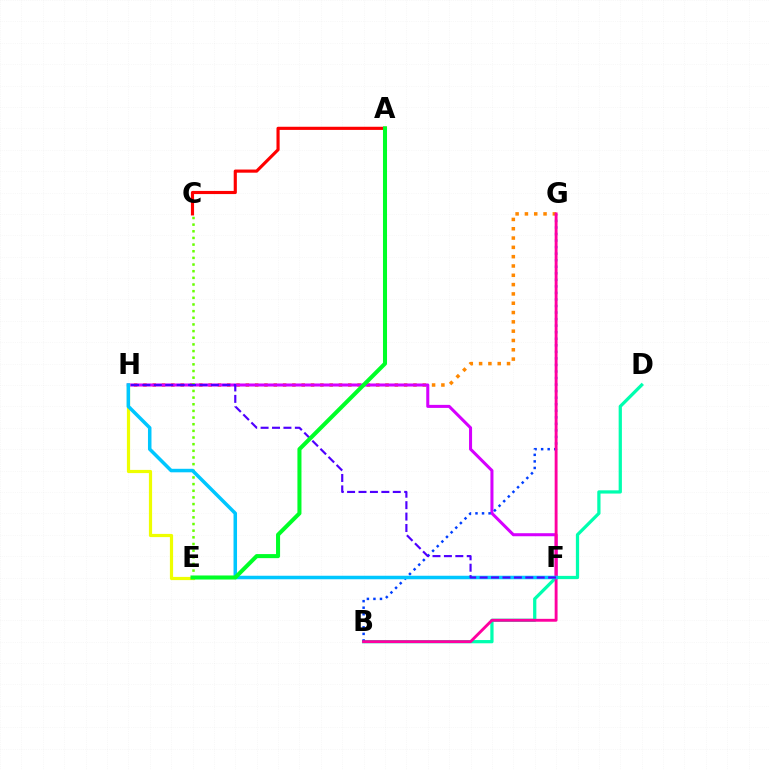{('G', 'H'): [{'color': '#ff8800', 'line_style': 'dotted', 'thickness': 2.53}], ('F', 'H'): [{'color': '#d600ff', 'line_style': 'solid', 'thickness': 2.19}, {'color': '#00c7ff', 'line_style': 'solid', 'thickness': 2.53}, {'color': '#4f00ff', 'line_style': 'dashed', 'thickness': 1.55}], ('B', 'D'): [{'color': '#00ffaf', 'line_style': 'solid', 'thickness': 2.34}], ('C', 'E'): [{'color': '#66ff00', 'line_style': 'dotted', 'thickness': 1.81}], ('B', 'G'): [{'color': '#003fff', 'line_style': 'dotted', 'thickness': 1.78}, {'color': '#ff00a0', 'line_style': 'solid', 'thickness': 2.08}], ('E', 'H'): [{'color': '#eeff00', 'line_style': 'solid', 'thickness': 2.31}], ('A', 'C'): [{'color': '#ff0000', 'line_style': 'solid', 'thickness': 2.26}], ('A', 'E'): [{'color': '#00ff27', 'line_style': 'solid', 'thickness': 2.92}]}